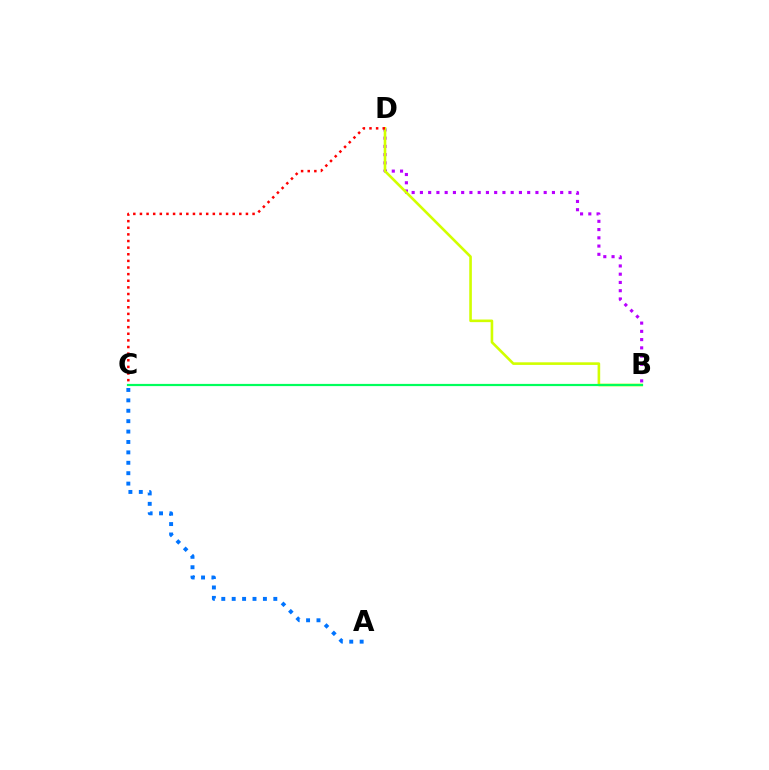{('B', 'D'): [{'color': '#b900ff', 'line_style': 'dotted', 'thickness': 2.24}, {'color': '#d1ff00', 'line_style': 'solid', 'thickness': 1.88}], ('B', 'C'): [{'color': '#00ff5c', 'line_style': 'solid', 'thickness': 1.59}], ('C', 'D'): [{'color': '#ff0000', 'line_style': 'dotted', 'thickness': 1.8}], ('A', 'C'): [{'color': '#0074ff', 'line_style': 'dotted', 'thickness': 2.83}]}